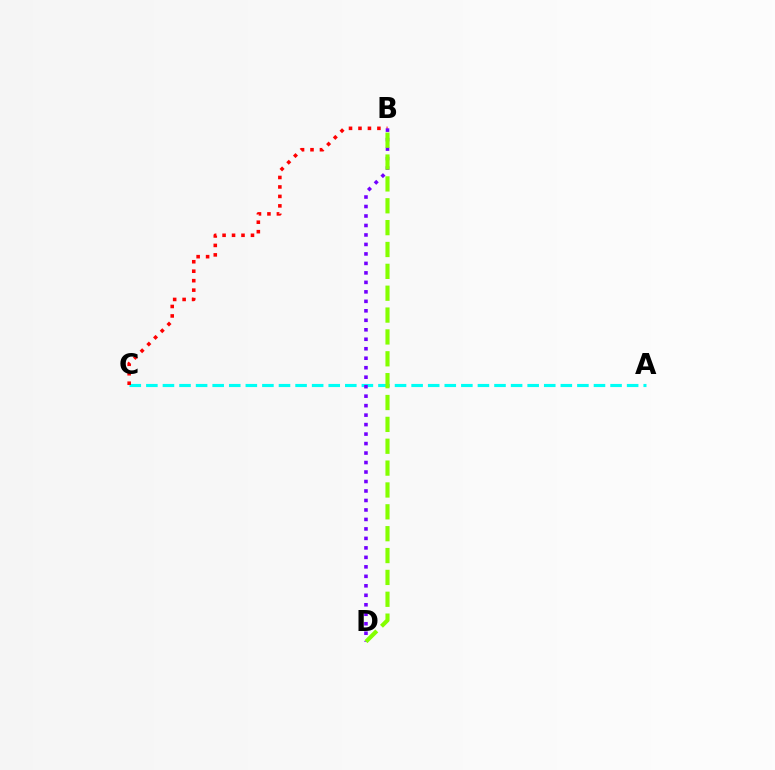{('A', 'C'): [{'color': '#00fff6', 'line_style': 'dashed', 'thickness': 2.25}], ('B', 'C'): [{'color': '#ff0000', 'line_style': 'dotted', 'thickness': 2.57}], ('B', 'D'): [{'color': '#7200ff', 'line_style': 'dotted', 'thickness': 2.58}, {'color': '#84ff00', 'line_style': 'dashed', 'thickness': 2.97}]}